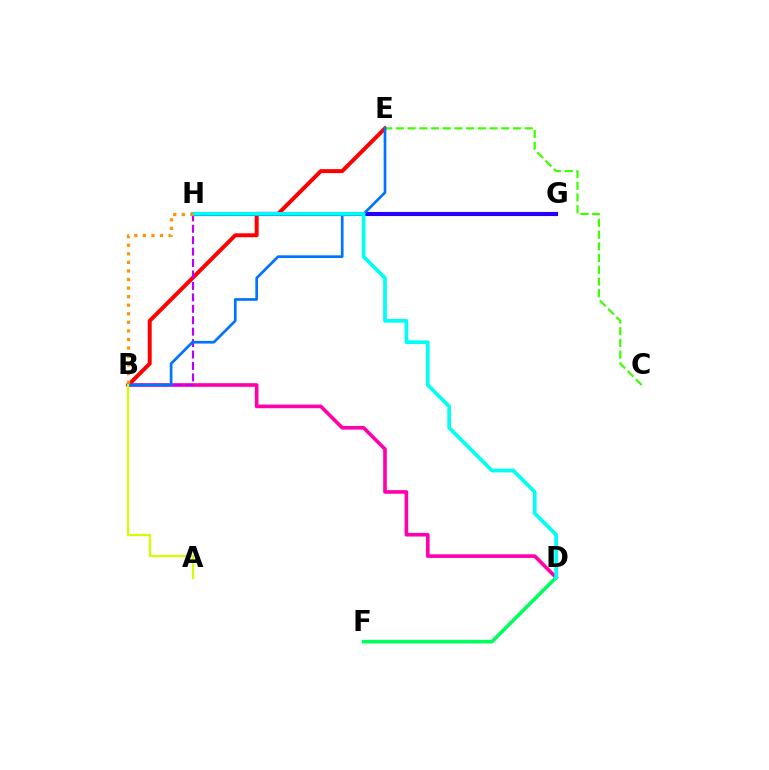{('B', 'D'): [{'color': '#ff00ac', 'line_style': 'solid', 'thickness': 2.62}], ('D', 'F'): [{'color': '#00ff5c', 'line_style': 'solid', 'thickness': 2.61}], ('B', 'E'): [{'color': '#ff0000', 'line_style': 'solid', 'thickness': 2.85}, {'color': '#0074ff', 'line_style': 'solid', 'thickness': 1.94}], ('C', 'E'): [{'color': '#3dff00', 'line_style': 'dashed', 'thickness': 1.59}], ('B', 'H'): [{'color': '#b900ff', 'line_style': 'dashed', 'thickness': 1.55}, {'color': '#ff9400', 'line_style': 'dotted', 'thickness': 2.33}], ('G', 'H'): [{'color': '#2500ff', 'line_style': 'solid', 'thickness': 2.96}], ('A', 'B'): [{'color': '#d1ff00', 'line_style': 'solid', 'thickness': 1.61}], ('D', 'H'): [{'color': '#00fff6', 'line_style': 'solid', 'thickness': 2.67}]}